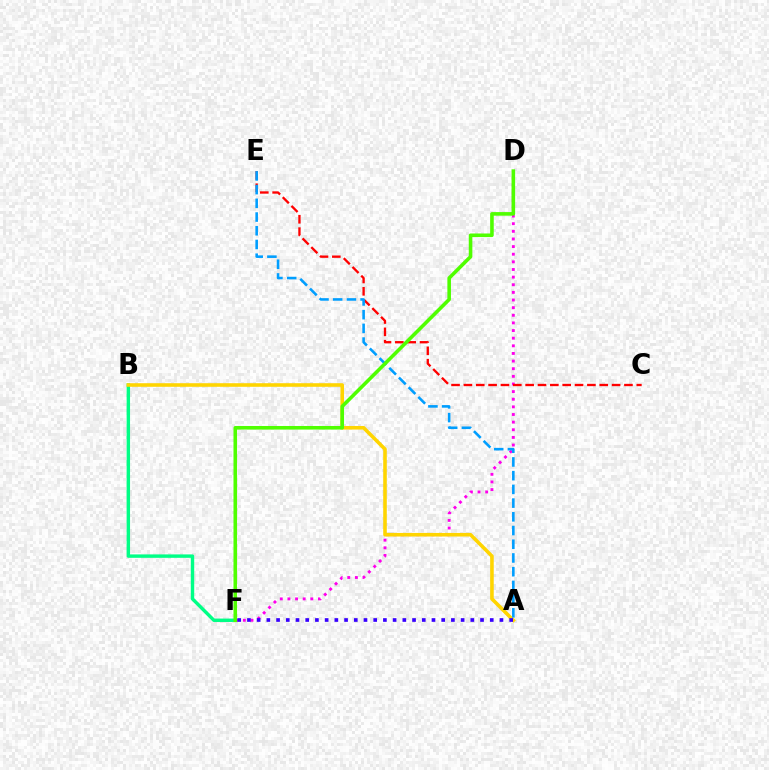{('D', 'F'): [{'color': '#ff00ed', 'line_style': 'dotted', 'thickness': 2.07}, {'color': '#4fff00', 'line_style': 'solid', 'thickness': 2.58}], ('C', 'E'): [{'color': '#ff0000', 'line_style': 'dashed', 'thickness': 1.68}], ('B', 'F'): [{'color': '#00ff86', 'line_style': 'solid', 'thickness': 2.46}], ('A', 'B'): [{'color': '#ffd500', 'line_style': 'solid', 'thickness': 2.58}], ('A', 'F'): [{'color': '#3700ff', 'line_style': 'dotted', 'thickness': 2.64}], ('A', 'E'): [{'color': '#009eff', 'line_style': 'dashed', 'thickness': 1.86}]}